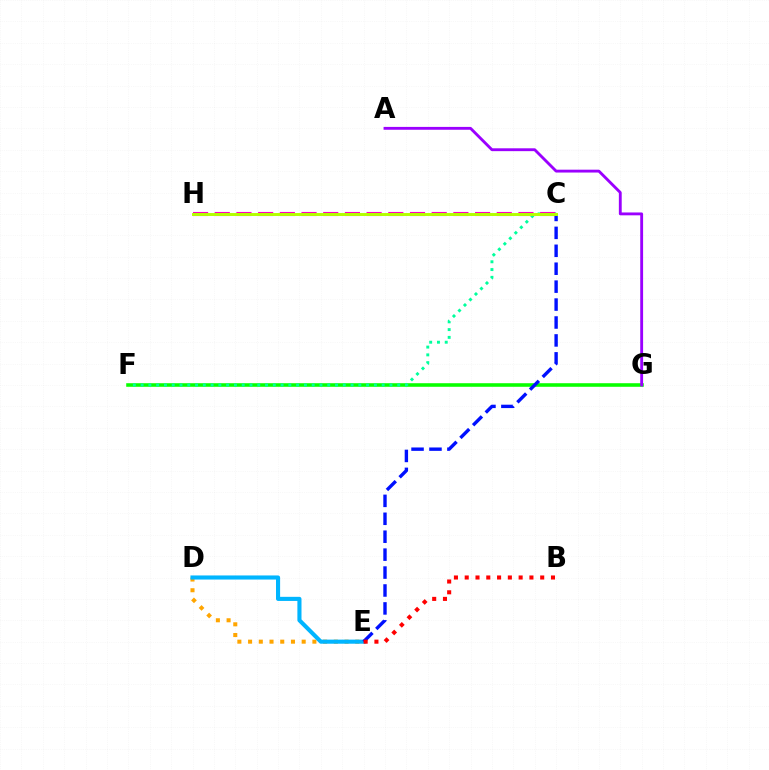{('D', 'E'): [{'color': '#ffa500', 'line_style': 'dotted', 'thickness': 2.91}, {'color': '#00b5ff', 'line_style': 'solid', 'thickness': 2.96}], ('F', 'G'): [{'color': '#08ff00', 'line_style': 'solid', 'thickness': 2.57}], ('A', 'G'): [{'color': '#9b00ff', 'line_style': 'solid', 'thickness': 2.06}], ('C', 'F'): [{'color': '#00ff9d', 'line_style': 'dotted', 'thickness': 2.11}], ('C', 'E'): [{'color': '#0010ff', 'line_style': 'dashed', 'thickness': 2.44}], ('C', 'H'): [{'color': '#ff00bd', 'line_style': 'dashed', 'thickness': 2.95}, {'color': '#b3ff00', 'line_style': 'solid', 'thickness': 2.13}], ('B', 'E'): [{'color': '#ff0000', 'line_style': 'dotted', 'thickness': 2.93}]}